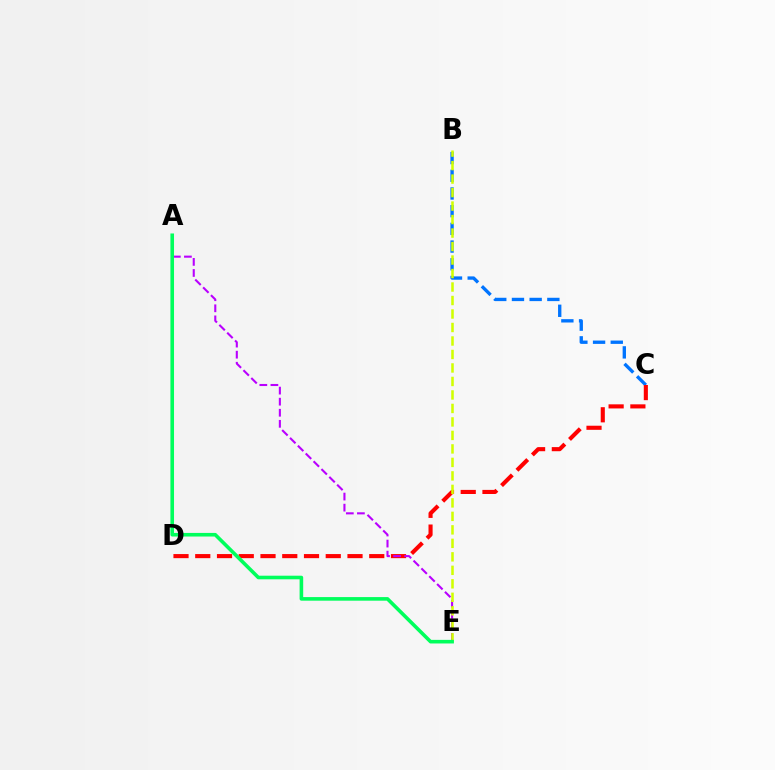{('B', 'C'): [{'color': '#0074ff', 'line_style': 'dashed', 'thickness': 2.4}], ('C', 'D'): [{'color': '#ff0000', 'line_style': 'dashed', 'thickness': 2.95}], ('A', 'E'): [{'color': '#b900ff', 'line_style': 'dashed', 'thickness': 1.5}, {'color': '#00ff5c', 'line_style': 'solid', 'thickness': 2.59}], ('B', 'E'): [{'color': '#d1ff00', 'line_style': 'dashed', 'thickness': 1.83}]}